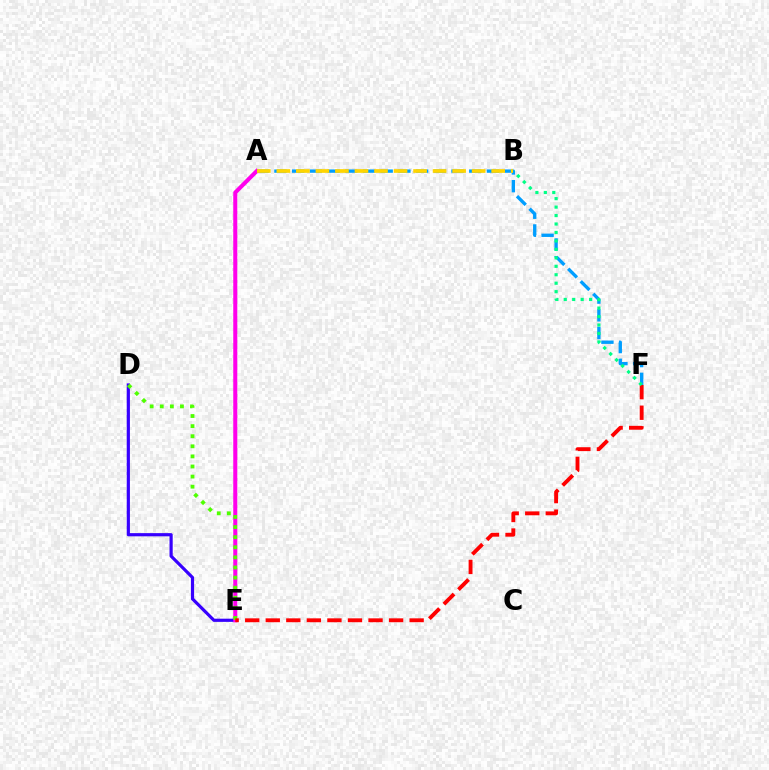{('A', 'F'): [{'color': '#009eff', 'line_style': 'dashed', 'thickness': 2.41}], ('D', 'E'): [{'color': '#3700ff', 'line_style': 'solid', 'thickness': 2.29}, {'color': '#4fff00', 'line_style': 'dotted', 'thickness': 2.74}], ('A', 'E'): [{'color': '#ff00ed', 'line_style': 'solid', 'thickness': 2.91}], ('E', 'F'): [{'color': '#ff0000', 'line_style': 'dashed', 'thickness': 2.79}], ('B', 'F'): [{'color': '#00ff86', 'line_style': 'dotted', 'thickness': 2.3}], ('A', 'B'): [{'color': '#ffd500', 'line_style': 'dashed', 'thickness': 2.65}]}